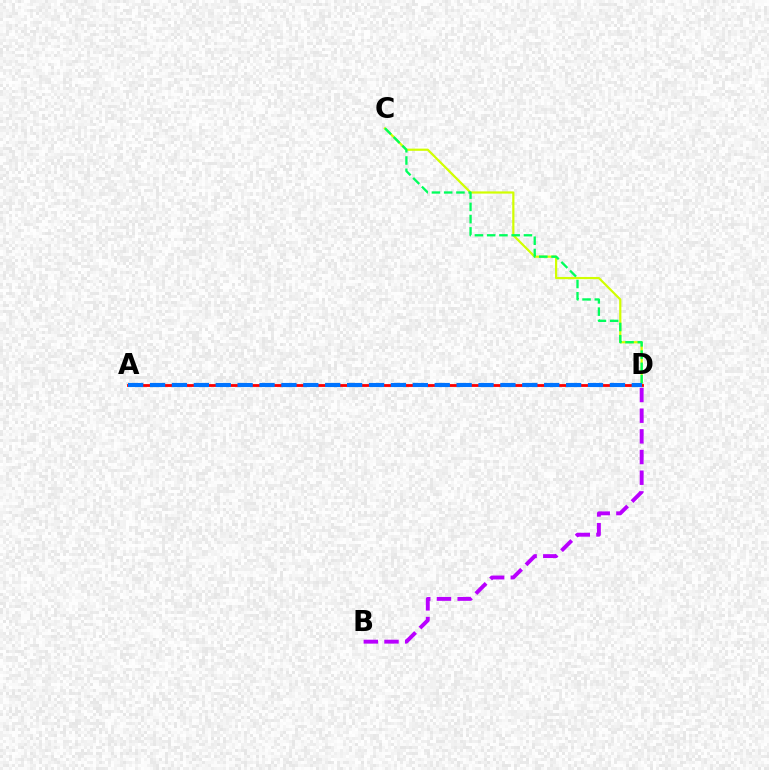{('C', 'D'): [{'color': '#d1ff00', 'line_style': 'solid', 'thickness': 1.59}, {'color': '#00ff5c', 'line_style': 'dashed', 'thickness': 1.66}], ('A', 'D'): [{'color': '#ff0000', 'line_style': 'solid', 'thickness': 2.02}, {'color': '#0074ff', 'line_style': 'dashed', 'thickness': 2.97}], ('B', 'D'): [{'color': '#b900ff', 'line_style': 'dashed', 'thickness': 2.81}]}